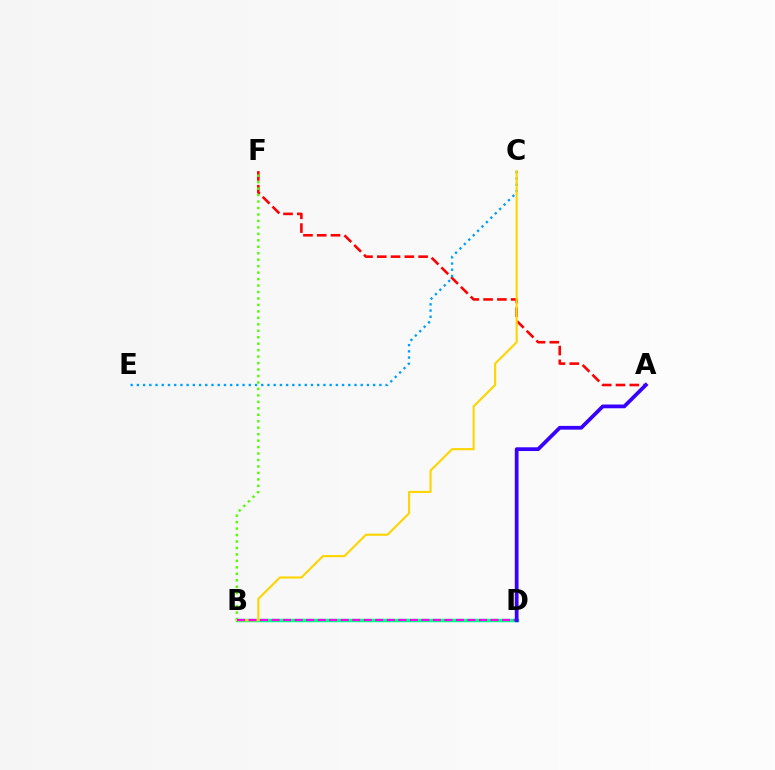{('A', 'F'): [{'color': '#ff0000', 'line_style': 'dashed', 'thickness': 1.87}], ('B', 'F'): [{'color': '#4fff00', 'line_style': 'dotted', 'thickness': 1.76}], ('C', 'E'): [{'color': '#009eff', 'line_style': 'dotted', 'thickness': 1.69}], ('B', 'D'): [{'color': '#00ff86', 'line_style': 'solid', 'thickness': 2.49}, {'color': '#ff00ed', 'line_style': 'dashed', 'thickness': 1.57}], ('B', 'C'): [{'color': '#ffd500', 'line_style': 'solid', 'thickness': 1.53}], ('A', 'D'): [{'color': '#3700ff', 'line_style': 'solid', 'thickness': 2.7}]}